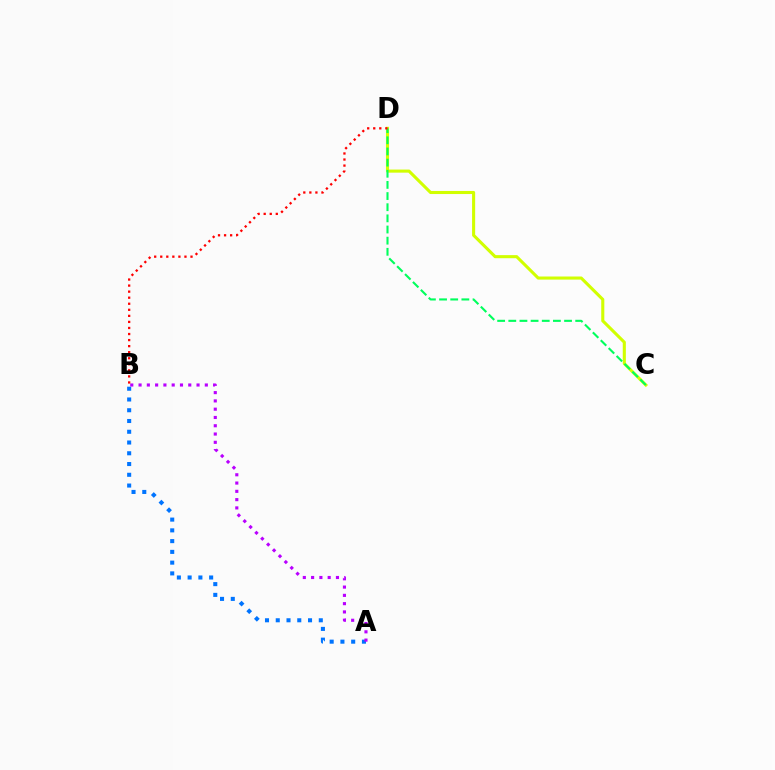{('A', 'B'): [{'color': '#0074ff', 'line_style': 'dotted', 'thickness': 2.92}, {'color': '#b900ff', 'line_style': 'dotted', 'thickness': 2.25}], ('C', 'D'): [{'color': '#d1ff00', 'line_style': 'solid', 'thickness': 2.22}, {'color': '#00ff5c', 'line_style': 'dashed', 'thickness': 1.51}], ('B', 'D'): [{'color': '#ff0000', 'line_style': 'dotted', 'thickness': 1.64}]}